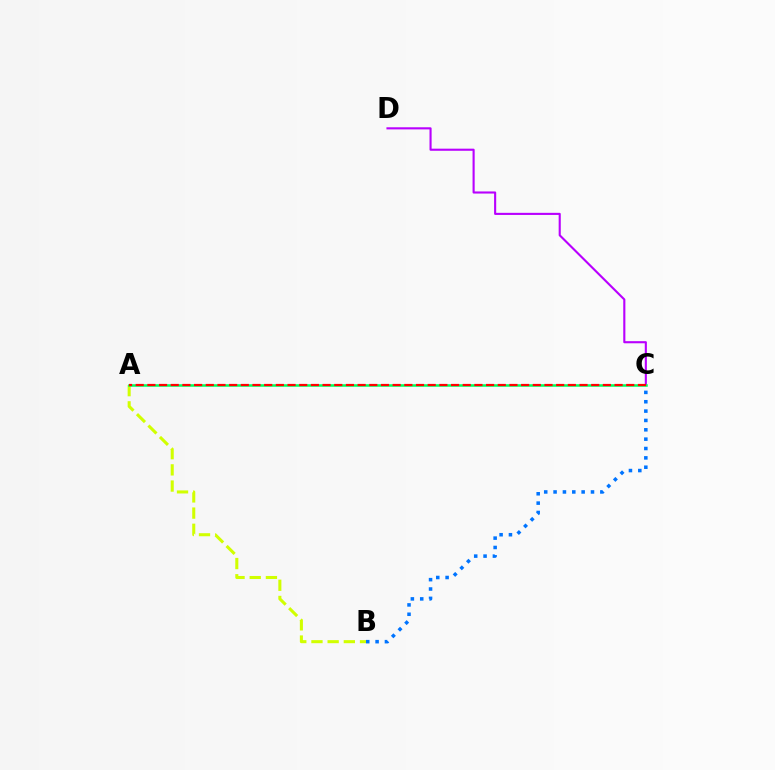{('A', 'B'): [{'color': '#d1ff00', 'line_style': 'dashed', 'thickness': 2.2}], ('C', 'D'): [{'color': '#b900ff', 'line_style': 'solid', 'thickness': 1.52}], ('B', 'C'): [{'color': '#0074ff', 'line_style': 'dotted', 'thickness': 2.54}], ('A', 'C'): [{'color': '#00ff5c', 'line_style': 'solid', 'thickness': 1.82}, {'color': '#ff0000', 'line_style': 'dashed', 'thickness': 1.59}]}